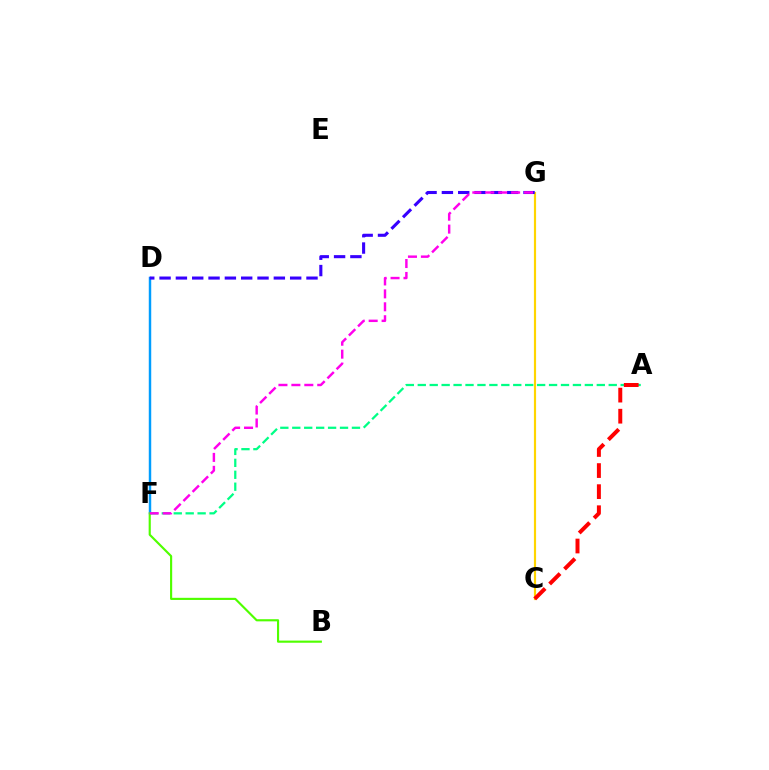{('D', 'F'): [{'color': '#009eff', 'line_style': 'solid', 'thickness': 1.77}], ('A', 'F'): [{'color': '#00ff86', 'line_style': 'dashed', 'thickness': 1.62}], ('C', 'G'): [{'color': '#ffd500', 'line_style': 'solid', 'thickness': 1.57}], ('D', 'G'): [{'color': '#3700ff', 'line_style': 'dashed', 'thickness': 2.22}], ('A', 'C'): [{'color': '#ff0000', 'line_style': 'dashed', 'thickness': 2.86}], ('B', 'F'): [{'color': '#4fff00', 'line_style': 'solid', 'thickness': 1.54}], ('F', 'G'): [{'color': '#ff00ed', 'line_style': 'dashed', 'thickness': 1.76}]}